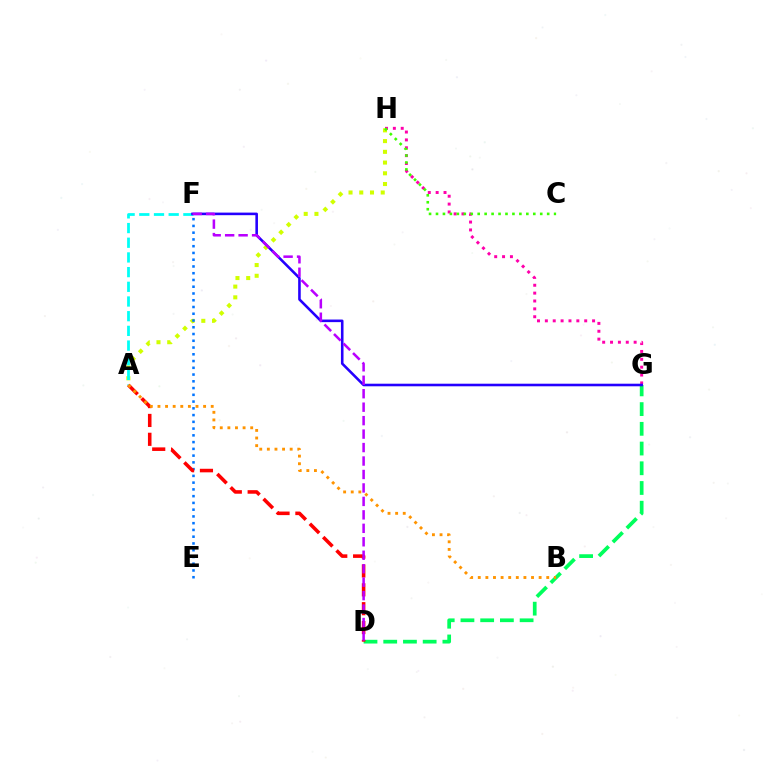{('G', 'H'): [{'color': '#ff00ac', 'line_style': 'dotted', 'thickness': 2.14}], ('A', 'H'): [{'color': '#d1ff00', 'line_style': 'dotted', 'thickness': 2.92}], ('A', 'F'): [{'color': '#00fff6', 'line_style': 'dashed', 'thickness': 2.0}], ('E', 'F'): [{'color': '#0074ff', 'line_style': 'dotted', 'thickness': 1.84}], ('D', 'G'): [{'color': '#00ff5c', 'line_style': 'dashed', 'thickness': 2.68}], ('A', 'D'): [{'color': '#ff0000', 'line_style': 'dashed', 'thickness': 2.56}], ('F', 'G'): [{'color': '#2500ff', 'line_style': 'solid', 'thickness': 1.86}], ('A', 'B'): [{'color': '#ff9400', 'line_style': 'dotted', 'thickness': 2.07}], ('C', 'H'): [{'color': '#3dff00', 'line_style': 'dotted', 'thickness': 1.89}], ('D', 'F'): [{'color': '#b900ff', 'line_style': 'dashed', 'thickness': 1.83}]}